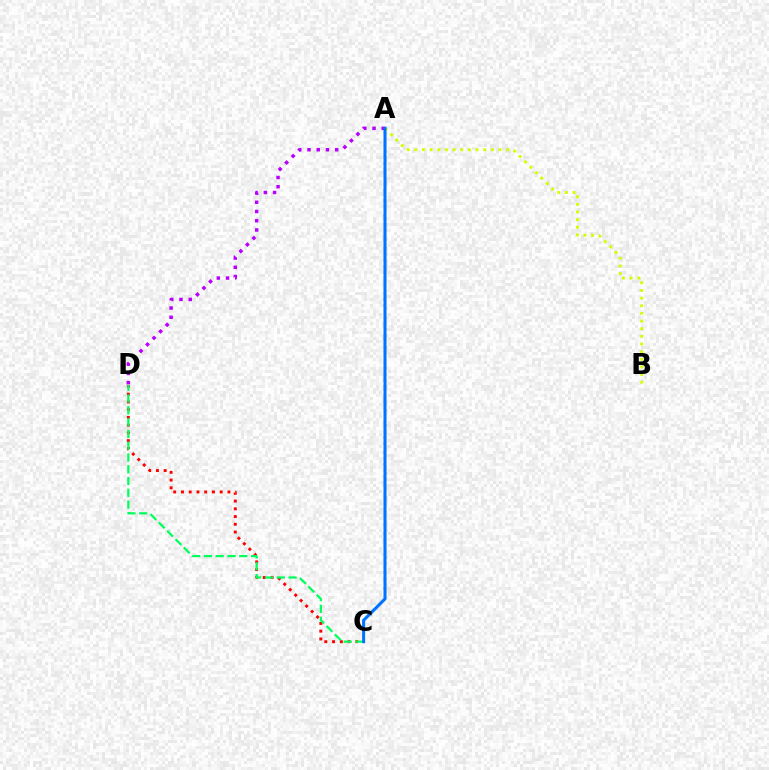{('C', 'D'): [{'color': '#ff0000', 'line_style': 'dotted', 'thickness': 2.1}, {'color': '#00ff5c', 'line_style': 'dashed', 'thickness': 1.6}], ('A', 'D'): [{'color': '#b900ff', 'line_style': 'dotted', 'thickness': 2.51}], ('A', 'B'): [{'color': '#d1ff00', 'line_style': 'dotted', 'thickness': 2.08}], ('A', 'C'): [{'color': '#0074ff', 'line_style': 'solid', 'thickness': 2.19}]}